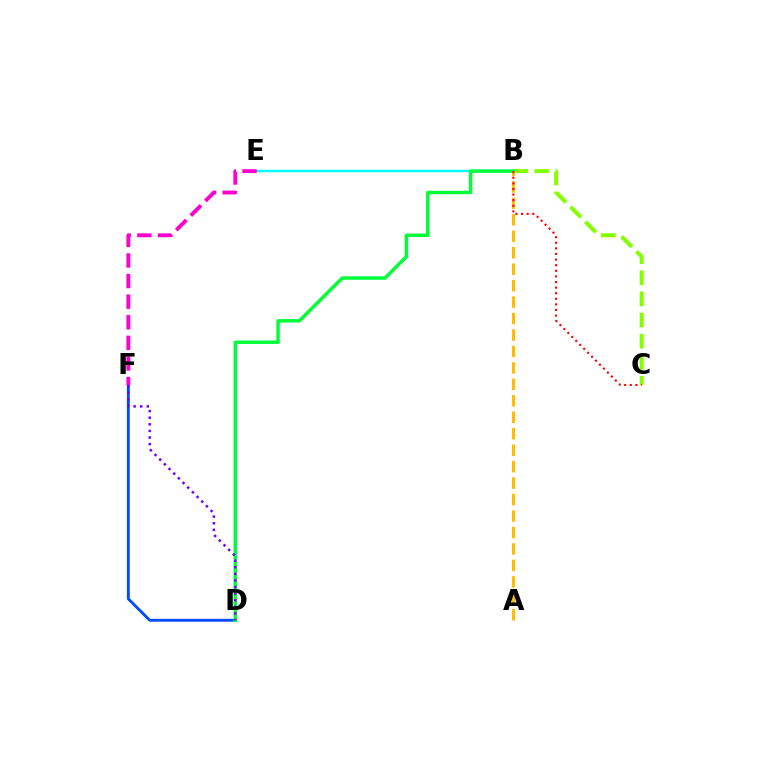{('B', 'C'): [{'color': '#84ff00', 'line_style': 'dashed', 'thickness': 2.87}, {'color': '#ff0000', 'line_style': 'dotted', 'thickness': 1.52}], ('B', 'E'): [{'color': '#00fff6', 'line_style': 'solid', 'thickness': 1.78}], ('D', 'F'): [{'color': '#004bff', 'line_style': 'solid', 'thickness': 2.07}, {'color': '#7200ff', 'line_style': 'dotted', 'thickness': 1.79}], ('B', 'D'): [{'color': '#00ff39', 'line_style': 'solid', 'thickness': 2.48}], ('A', 'B'): [{'color': '#ffbd00', 'line_style': 'dashed', 'thickness': 2.24}], ('E', 'F'): [{'color': '#ff00cf', 'line_style': 'dashed', 'thickness': 2.8}]}